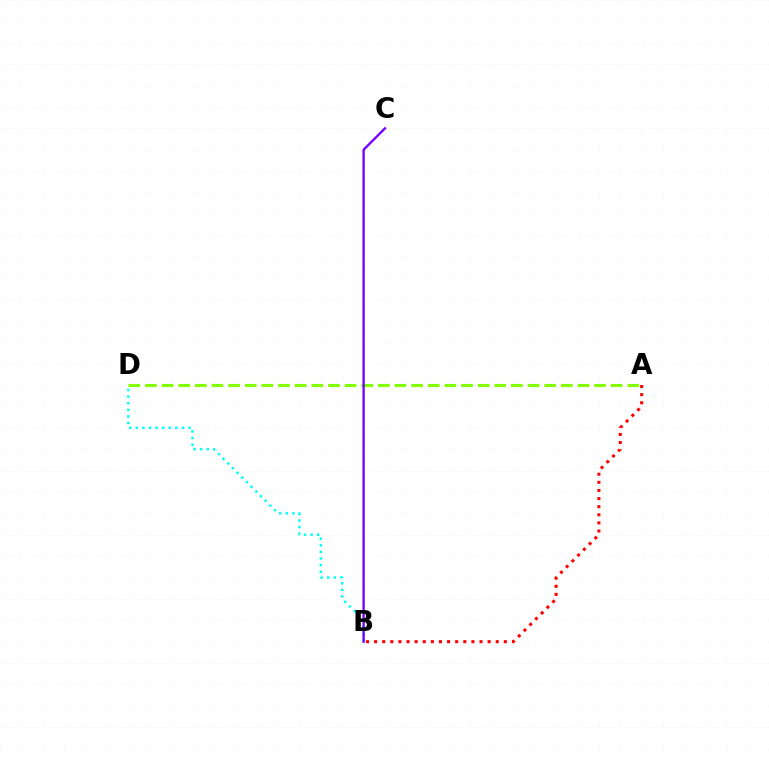{('A', 'D'): [{'color': '#84ff00', 'line_style': 'dashed', 'thickness': 2.26}], ('A', 'B'): [{'color': '#ff0000', 'line_style': 'dotted', 'thickness': 2.2}], ('B', 'D'): [{'color': '#00fff6', 'line_style': 'dotted', 'thickness': 1.79}], ('B', 'C'): [{'color': '#7200ff', 'line_style': 'solid', 'thickness': 1.67}]}